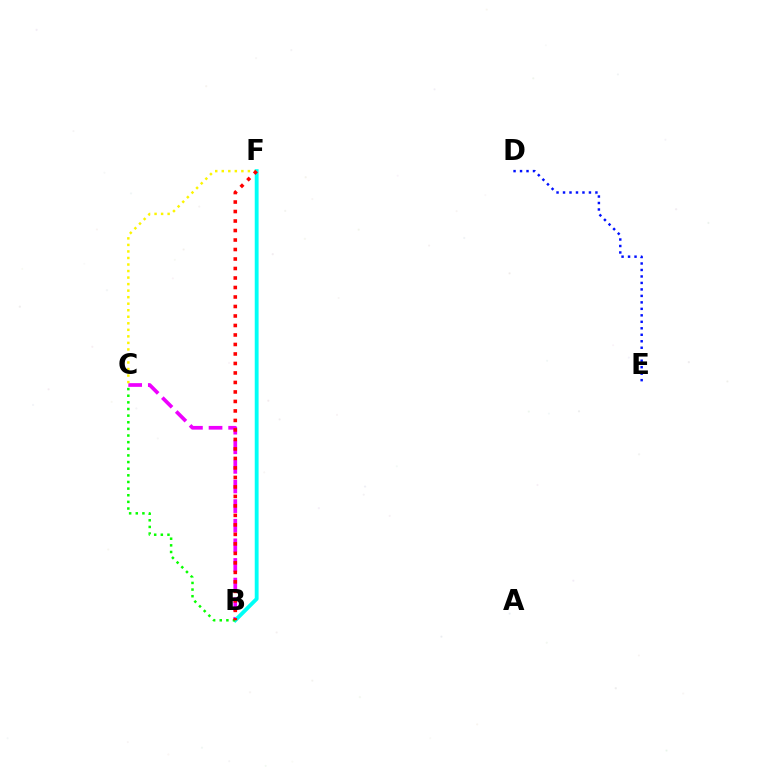{('B', 'C'): [{'color': '#ee00ff', 'line_style': 'dashed', 'thickness': 2.66}, {'color': '#08ff00', 'line_style': 'dotted', 'thickness': 1.8}], ('C', 'F'): [{'color': '#fcf500', 'line_style': 'dotted', 'thickness': 1.77}], ('B', 'F'): [{'color': '#00fff6', 'line_style': 'solid', 'thickness': 2.77}, {'color': '#ff0000', 'line_style': 'dotted', 'thickness': 2.58}], ('D', 'E'): [{'color': '#0010ff', 'line_style': 'dotted', 'thickness': 1.76}]}